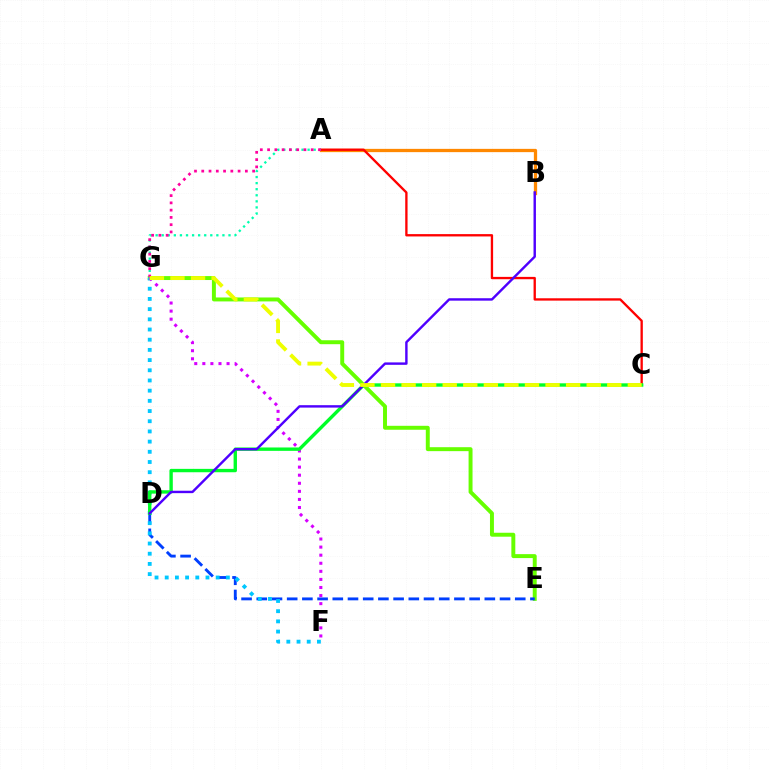{('E', 'G'): [{'color': '#66ff00', 'line_style': 'solid', 'thickness': 2.84}], ('D', 'E'): [{'color': '#003fff', 'line_style': 'dashed', 'thickness': 2.07}], ('A', 'B'): [{'color': '#ff8800', 'line_style': 'solid', 'thickness': 2.36}], ('F', 'G'): [{'color': '#00c7ff', 'line_style': 'dotted', 'thickness': 2.77}, {'color': '#d600ff', 'line_style': 'dotted', 'thickness': 2.19}], ('A', 'C'): [{'color': '#ff0000', 'line_style': 'solid', 'thickness': 1.68}], ('C', 'D'): [{'color': '#00ff27', 'line_style': 'solid', 'thickness': 2.43}], ('A', 'G'): [{'color': '#00ffaf', 'line_style': 'dotted', 'thickness': 1.65}, {'color': '#ff00a0', 'line_style': 'dotted', 'thickness': 1.97}], ('B', 'D'): [{'color': '#4f00ff', 'line_style': 'solid', 'thickness': 1.74}], ('C', 'G'): [{'color': '#eeff00', 'line_style': 'dashed', 'thickness': 2.79}]}